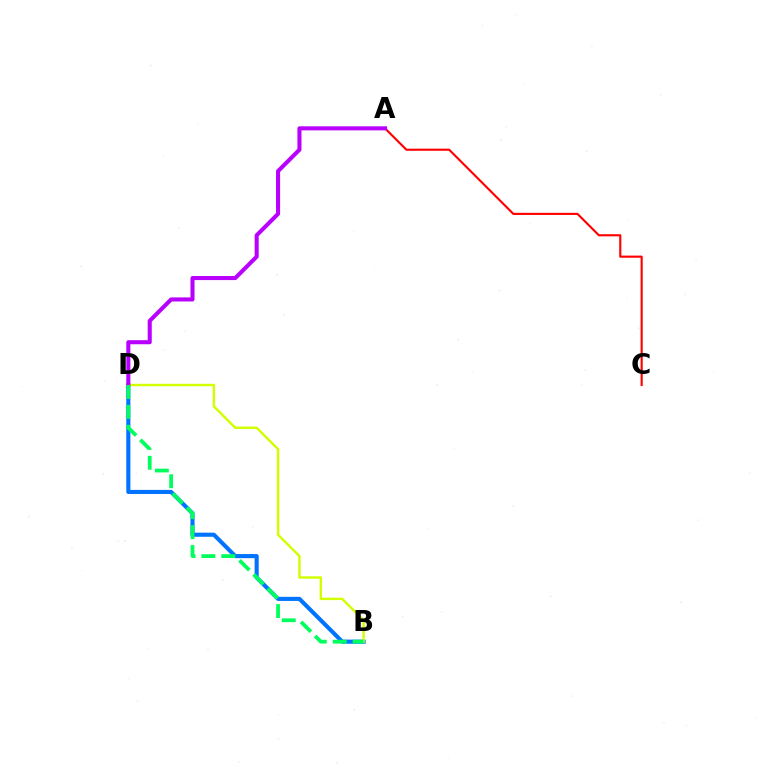{('B', 'D'): [{'color': '#0074ff', 'line_style': 'solid', 'thickness': 2.95}, {'color': '#d1ff00', 'line_style': 'solid', 'thickness': 1.74}, {'color': '#00ff5c', 'line_style': 'dashed', 'thickness': 2.71}], ('A', 'C'): [{'color': '#ff0000', 'line_style': 'solid', 'thickness': 1.53}], ('A', 'D'): [{'color': '#b900ff', 'line_style': 'solid', 'thickness': 2.92}]}